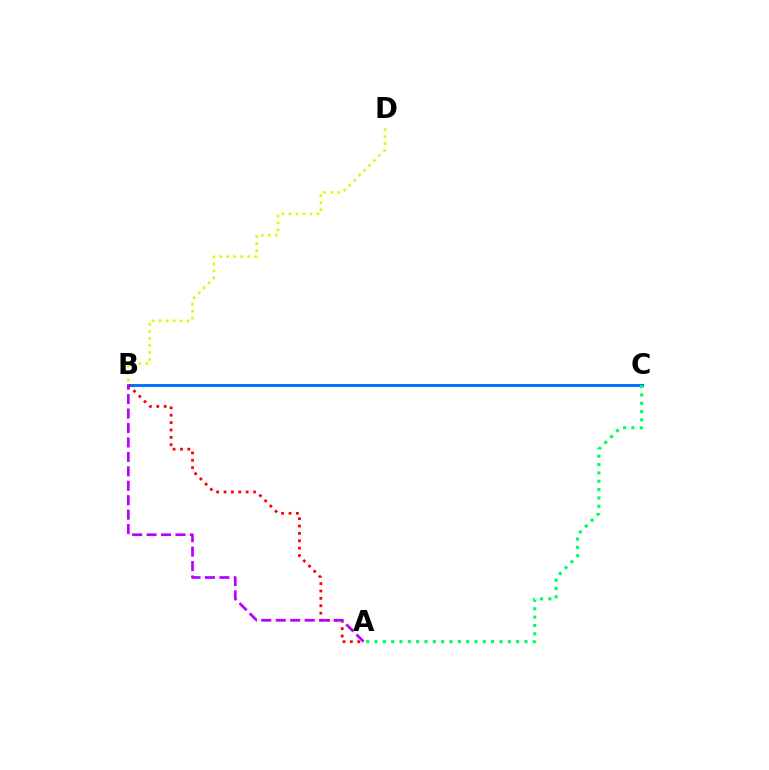{('B', 'C'): [{'color': '#0074ff', 'line_style': 'solid', 'thickness': 2.13}], ('A', 'C'): [{'color': '#00ff5c', 'line_style': 'dotted', 'thickness': 2.26}], ('A', 'B'): [{'color': '#ff0000', 'line_style': 'dotted', 'thickness': 2.01}, {'color': '#b900ff', 'line_style': 'dashed', 'thickness': 1.96}], ('B', 'D'): [{'color': '#d1ff00', 'line_style': 'dotted', 'thickness': 1.9}]}